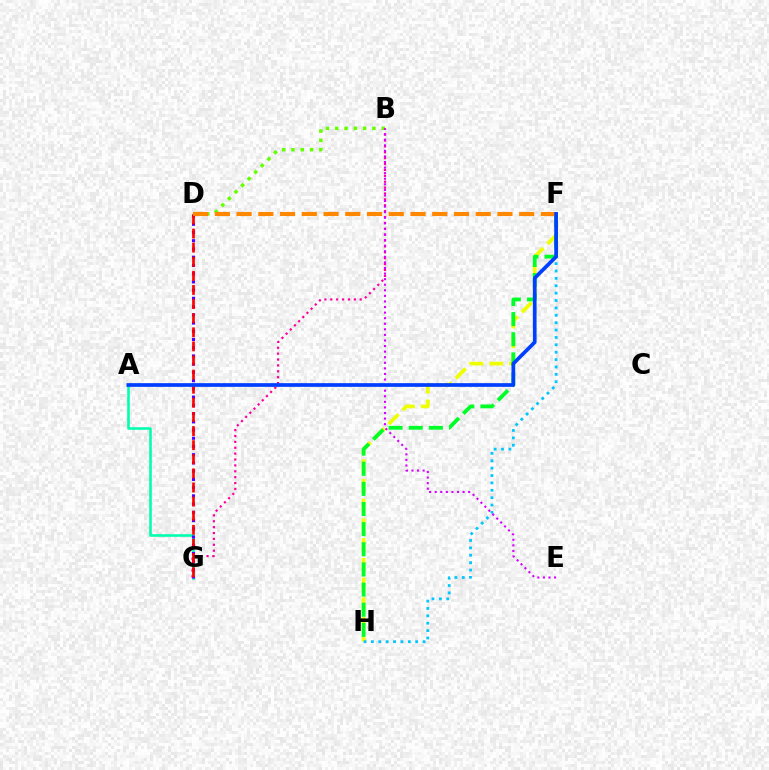{('F', 'H'): [{'color': '#eeff00', 'line_style': 'dashed', 'thickness': 2.68}, {'color': '#00c7ff', 'line_style': 'dotted', 'thickness': 2.01}, {'color': '#00ff27', 'line_style': 'dashed', 'thickness': 2.74}], ('B', 'D'): [{'color': '#66ff00', 'line_style': 'dotted', 'thickness': 2.53}], ('A', 'G'): [{'color': '#00ffaf', 'line_style': 'solid', 'thickness': 1.86}], ('D', 'G'): [{'color': '#4f00ff', 'line_style': 'dotted', 'thickness': 2.24}, {'color': '#ff0000', 'line_style': 'dashed', 'thickness': 1.92}], ('B', 'G'): [{'color': '#ff00a0', 'line_style': 'dotted', 'thickness': 1.6}], ('D', 'F'): [{'color': '#ff8800', 'line_style': 'dashed', 'thickness': 2.95}], ('B', 'E'): [{'color': '#d600ff', 'line_style': 'dotted', 'thickness': 1.52}], ('A', 'F'): [{'color': '#003fff', 'line_style': 'solid', 'thickness': 2.66}]}